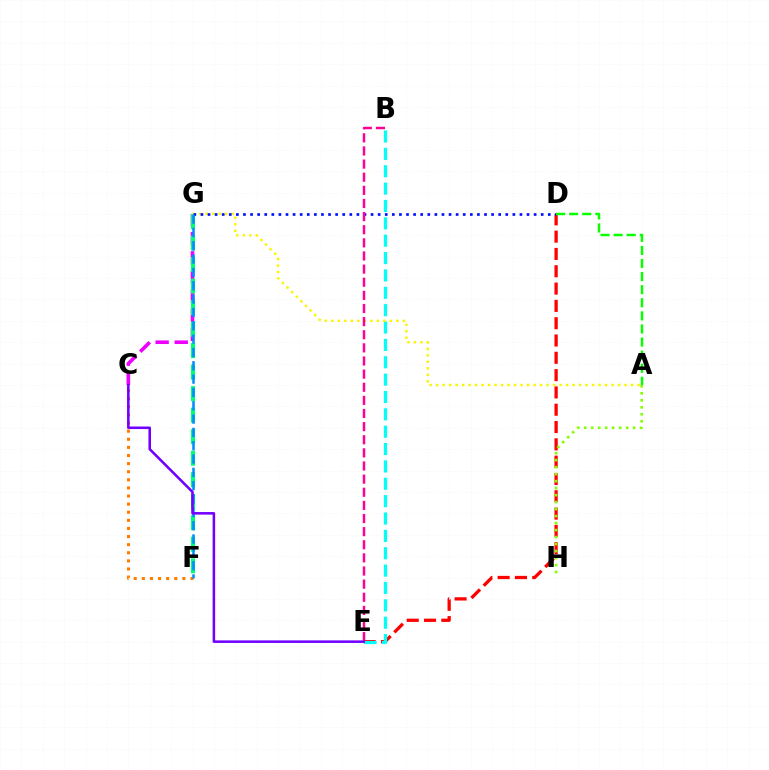{('C', 'G'): [{'color': '#ee00ff', 'line_style': 'dashed', 'thickness': 2.6}], ('D', 'E'): [{'color': '#ff0000', 'line_style': 'dashed', 'thickness': 2.35}], ('F', 'G'): [{'color': '#00ff74', 'line_style': 'dashed', 'thickness': 2.92}, {'color': '#008cff', 'line_style': 'dashed', 'thickness': 1.81}], ('B', 'E'): [{'color': '#00fff6', 'line_style': 'dashed', 'thickness': 2.36}, {'color': '#ff0094', 'line_style': 'dashed', 'thickness': 1.78}], ('A', 'H'): [{'color': '#84ff00', 'line_style': 'dotted', 'thickness': 1.9}], ('A', 'G'): [{'color': '#fcf500', 'line_style': 'dotted', 'thickness': 1.77}], ('D', 'G'): [{'color': '#0010ff', 'line_style': 'dotted', 'thickness': 1.93}], ('C', 'F'): [{'color': '#ff7c00', 'line_style': 'dotted', 'thickness': 2.2}], ('A', 'D'): [{'color': '#08ff00', 'line_style': 'dashed', 'thickness': 1.78}], ('C', 'E'): [{'color': '#7200ff', 'line_style': 'solid', 'thickness': 1.84}]}